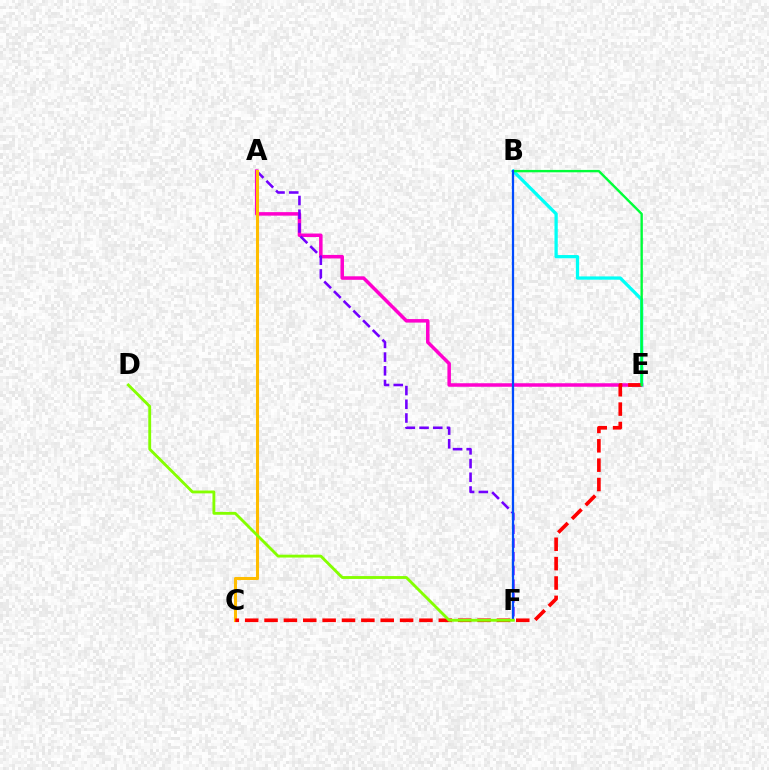{('A', 'E'): [{'color': '#ff00cf', 'line_style': 'solid', 'thickness': 2.52}], ('A', 'F'): [{'color': '#7200ff', 'line_style': 'dashed', 'thickness': 1.86}], ('B', 'E'): [{'color': '#00fff6', 'line_style': 'solid', 'thickness': 2.35}, {'color': '#00ff39', 'line_style': 'solid', 'thickness': 1.71}], ('A', 'C'): [{'color': '#ffbd00', 'line_style': 'solid', 'thickness': 2.2}], ('C', 'E'): [{'color': '#ff0000', 'line_style': 'dashed', 'thickness': 2.63}], ('B', 'F'): [{'color': '#004bff', 'line_style': 'solid', 'thickness': 1.62}], ('D', 'F'): [{'color': '#84ff00', 'line_style': 'solid', 'thickness': 2.05}]}